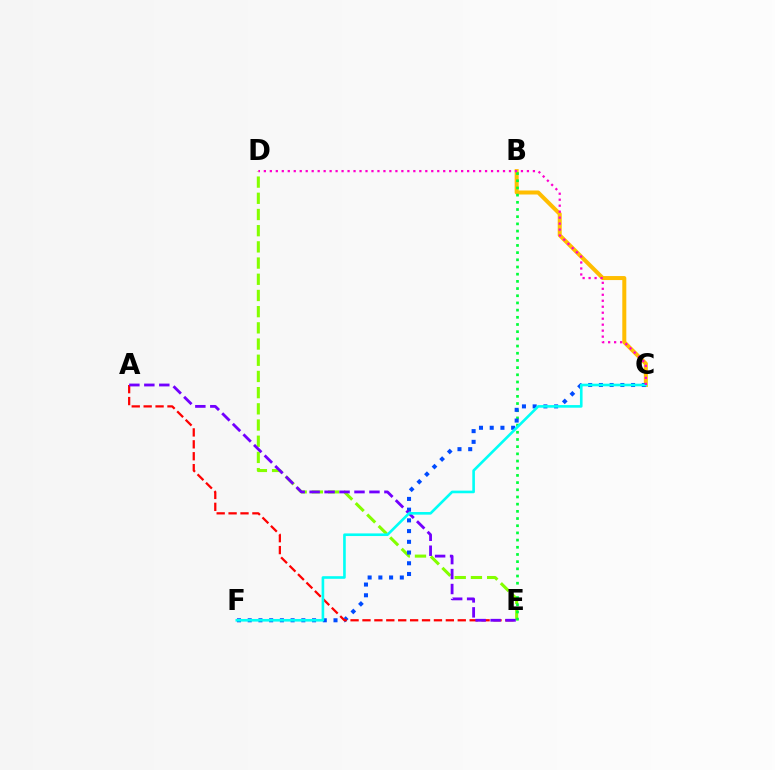{('B', 'C'): [{'color': '#ffbd00', 'line_style': 'solid', 'thickness': 2.89}], ('D', 'E'): [{'color': '#84ff00', 'line_style': 'dashed', 'thickness': 2.2}], ('B', 'E'): [{'color': '#00ff39', 'line_style': 'dotted', 'thickness': 1.95}], ('C', 'F'): [{'color': '#004bff', 'line_style': 'dotted', 'thickness': 2.91}, {'color': '#00fff6', 'line_style': 'solid', 'thickness': 1.89}], ('A', 'E'): [{'color': '#ff0000', 'line_style': 'dashed', 'thickness': 1.62}, {'color': '#7200ff', 'line_style': 'dashed', 'thickness': 2.03}], ('C', 'D'): [{'color': '#ff00cf', 'line_style': 'dotted', 'thickness': 1.62}]}